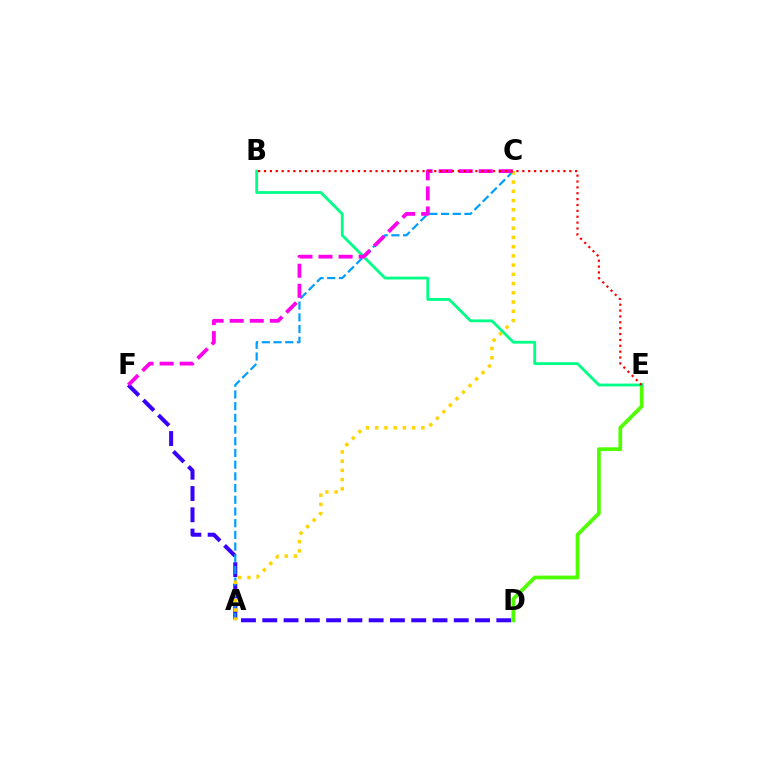{('D', 'F'): [{'color': '#3700ff', 'line_style': 'dashed', 'thickness': 2.89}], ('A', 'C'): [{'color': '#009eff', 'line_style': 'dashed', 'thickness': 1.59}, {'color': '#ffd500', 'line_style': 'dotted', 'thickness': 2.51}], ('D', 'E'): [{'color': '#4fff00', 'line_style': 'solid', 'thickness': 2.69}], ('B', 'E'): [{'color': '#00ff86', 'line_style': 'solid', 'thickness': 2.03}, {'color': '#ff0000', 'line_style': 'dotted', 'thickness': 1.6}], ('C', 'F'): [{'color': '#ff00ed', 'line_style': 'dashed', 'thickness': 2.73}]}